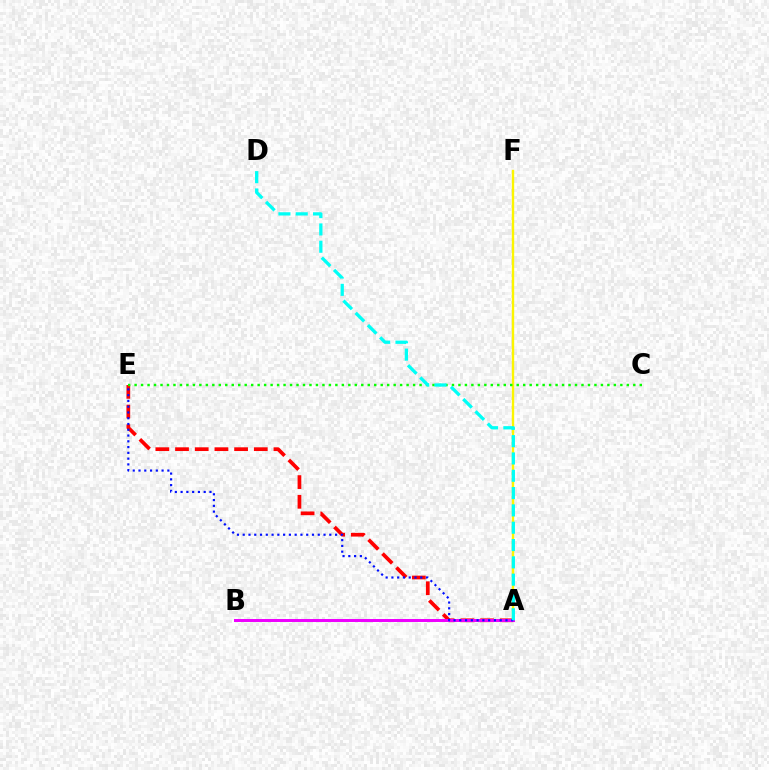{('A', 'F'): [{'color': '#fcf500', 'line_style': 'solid', 'thickness': 1.71}], ('A', 'E'): [{'color': '#ff0000', 'line_style': 'dashed', 'thickness': 2.67}, {'color': '#0010ff', 'line_style': 'dotted', 'thickness': 1.57}], ('C', 'E'): [{'color': '#08ff00', 'line_style': 'dotted', 'thickness': 1.76}], ('A', 'B'): [{'color': '#ee00ff', 'line_style': 'solid', 'thickness': 2.14}], ('A', 'D'): [{'color': '#00fff6', 'line_style': 'dashed', 'thickness': 2.35}]}